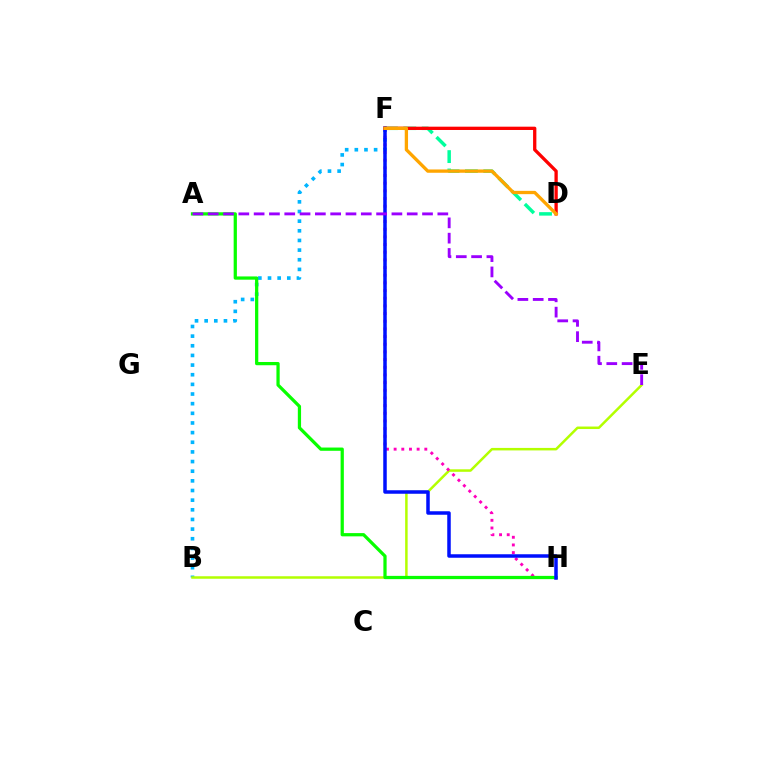{('D', 'F'): [{'color': '#00ff9d', 'line_style': 'dashed', 'thickness': 2.5}, {'color': '#ff0000', 'line_style': 'solid', 'thickness': 2.38}, {'color': '#ffa500', 'line_style': 'solid', 'thickness': 2.38}], ('B', 'F'): [{'color': '#00b5ff', 'line_style': 'dotted', 'thickness': 2.62}], ('B', 'E'): [{'color': '#b3ff00', 'line_style': 'solid', 'thickness': 1.8}], ('F', 'H'): [{'color': '#ff00bd', 'line_style': 'dotted', 'thickness': 2.08}, {'color': '#0010ff', 'line_style': 'solid', 'thickness': 2.52}], ('A', 'H'): [{'color': '#08ff00', 'line_style': 'solid', 'thickness': 2.34}], ('A', 'E'): [{'color': '#9b00ff', 'line_style': 'dashed', 'thickness': 2.08}]}